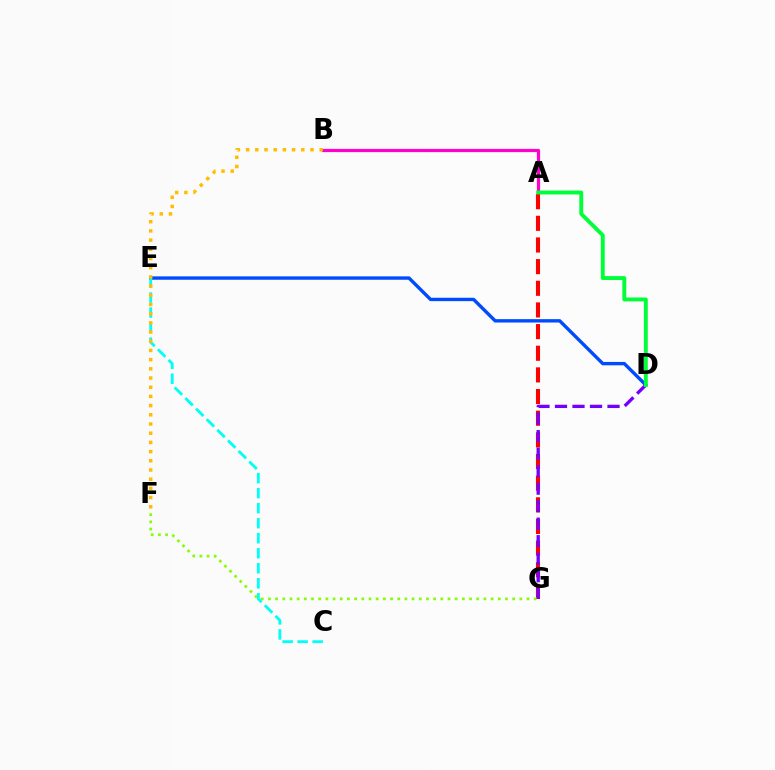{('A', 'B'): [{'color': '#ff00cf', 'line_style': 'solid', 'thickness': 2.3}], ('A', 'G'): [{'color': '#ff0000', 'line_style': 'dashed', 'thickness': 2.94}], ('D', 'E'): [{'color': '#004bff', 'line_style': 'solid', 'thickness': 2.43}], ('D', 'G'): [{'color': '#7200ff', 'line_style': 'dashed', 'thickness': 2.38}], ('F', 'G'): [{'color': '#84ff00', 'line_style': 'dotted', 'thickness': 1.95}], ('C', 'E'): [{'color': '#00fff6', 'line_style': 'dashed', 'thickness': 2.04}], ('A', 'D'): [{'color': '#00ff39', 'line_style': 'solid', 'thickness': 2.8}], ('B', 'F'): [{'color': '#ffbd00', 'line_style': 'dotted', 'thickness': 2.5}]}